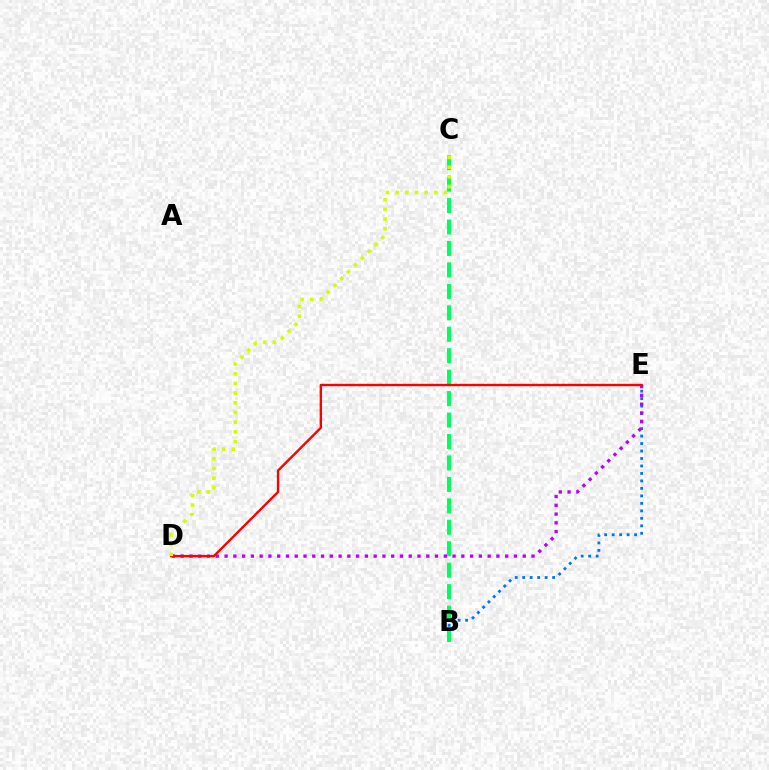{('B', 'E'): [{'color': '#0074ff', 'line_style': 'dotted', 'thickness': 2.03}], ('B', 'C'): [{'color': '#00ff5c', 'line_style': 'dashed', 'thickness': 2.91}], ('D', 'E'): [{'color': '#b900ff', 'line_style': 'dotted', 'thickness': 2.38}, {'color': '#ff0000', 'line_style': 'solid', 'thickness': 1.71}], ('C', 'D'): [{'color': '#d1ff00', 'line_style': 'dotted', 'thickness': 2.63}]}